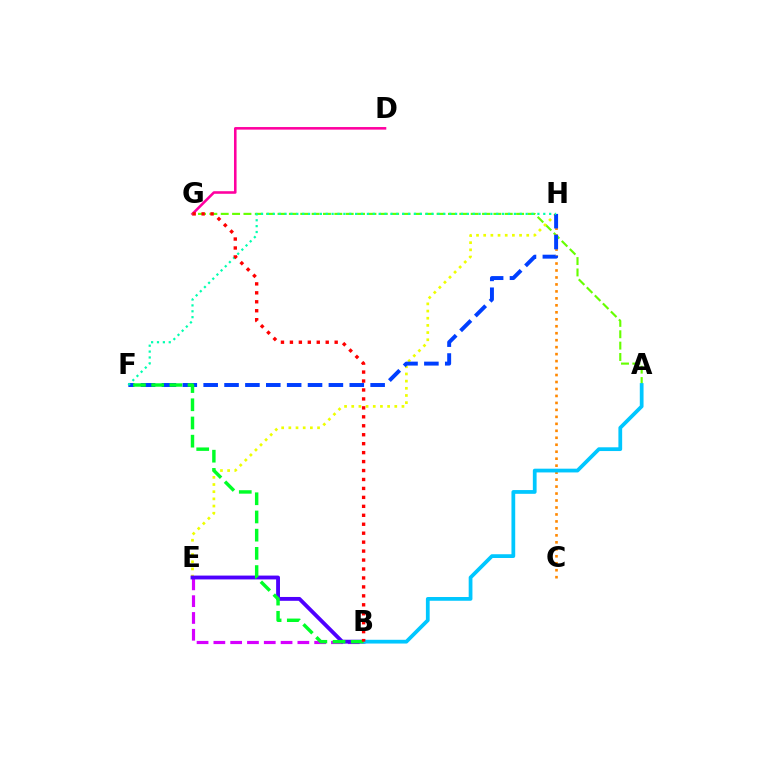{('D', 'G'): [{'color': '#ff00a0', 'line_style': 'solid', 'thickness': 1.86}], ('A', 'G'): [{'color': '#66ff00', 'line_style': 'dashed', 'thickness': 1.54}], ('E', 'H'): [{'color': '#eeff00', 'line_style': 'dotted', 'thickness': 1.95}], ('B', 'E'): [{'color': '#d600ff', 'line_style': 'dashed', 'thickness': 2.28}, {'color': '#4f00ff', 'line_style': 'solid', 'thickness': 2.77}], ('C', 'H'): [{'color': '#ff8800', 'line_style': 'dotted', 'thickness': 1.89}], ('F', 'H'): [{'color': '#003fff', 'line_style': 'dashed', 'thickness': 2.84}, {'color': '#00ffaf', 'line_style': 'dotted', 'thickness': 1.6}], ('A', 'B'): [{'color': '#00c7ff', 'line_style': 'solid', 'thickness': 2.7}], ('B', 'F'): [{'color': '#00ff27', 'line_style': 'dashed', 'thickness': 2.47}], ('B', 'G'): [{'color': '#ff0000', 'line_style': 'dotted', 'thickness': 2.43}]}